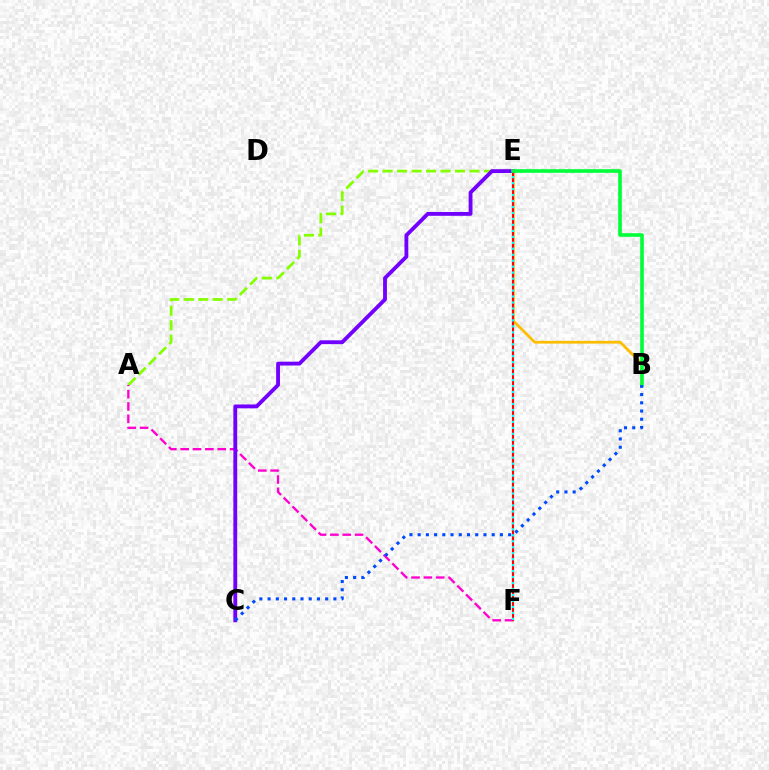{('A', 'E'): [{'color': '#84ff00', 'line_style': 'dashed', 'thickness': 1.97}], ('A', 'F'): [{'color': '#ff00cf', 'line_style': 'dashed', 'thickness': 1.68}], ('B', 'E'): [{'color': '#ffbd00', 'line_style': 'solid', 'thickness': 1.98}, {'color': '#00ff39', 'line_style': 'solid', 'thickness': 2.61}], ('E', 'F'): [{'color': '#ff0000', 'line_style': 'solid', 'thickness': 1.53}, {'color': '#00fff6', 'line_style': 'dotted', 'thickness': 1.62}], ('C', 'E'): [{'color': '#7200ff', 'line_style': 'solid', 'thickness': 2.76}], ('B', 'C'): [{'color': '#004bff', 'line_style': 'dotted', 'thickness': 2.23}]}